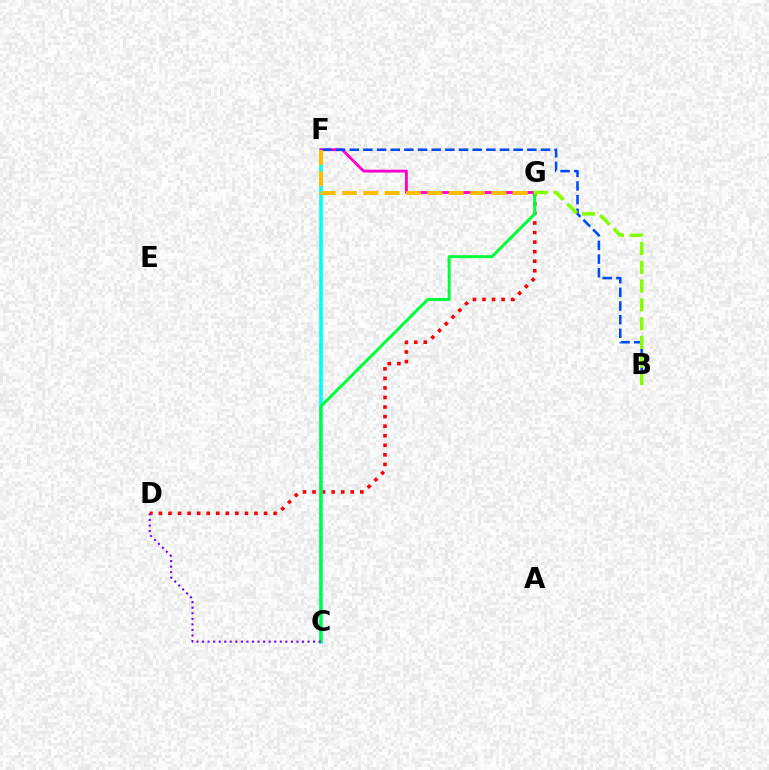{('D', 'G'): [{'color': '#ff0000', 'line_style': 'dotted', 'thickness': 2.6}], ('C', 'F'): [{'color': '#00fff6', 'line_style': 'solid', 'thickness': 2.6}], ('F', 'G'): [{'color': '#ff00cf', 'line_style': 'solid', 'thickness': 2.06}, {'color': '#ffbd00', 'line_style': 'dashed', 'thickness': 2.9}], ('B', 'F'): [{'color': '#004bff', 'line_style': 'dashed', 'thickness': 1.86}], ('C', 'G'): [{'color': '#00ff39', 'line_style': 'solid', 'thickness': 2.15}], ('C', 'D'): [{'color': '#7200ff', 'line_style': 'dotted', 'thickness': 1.51}], ('B', 'G'): [{'color': '#84ff00', 'line_style': 'dashed', 'thickness': 2.55}]}